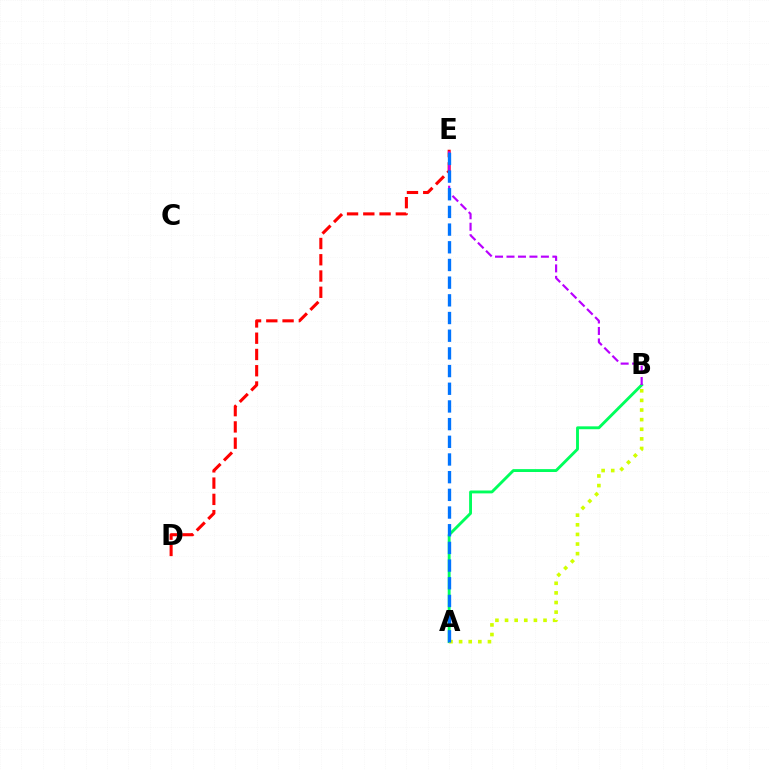{('A', 'B'): [{'color': '#00ff5c', 'line_style': 'solid', 'thickness': 2.07}, {'color': '#d1ff00', 'line_style': 'dotted', 'thickness': 2.61}], ('D', 'E'): [{'color': '#ff0000', 'line_style': 'dashed', 'thickness': 2.21}], ('B', 'E'): [{'color': '#b900ff', 'line_style': 'dashed', 'thickness': 1.56}], ('A', 'E'): [{'color': '#0074ff', 'line_style': 'dashed', 'thickness': 2.4}]}